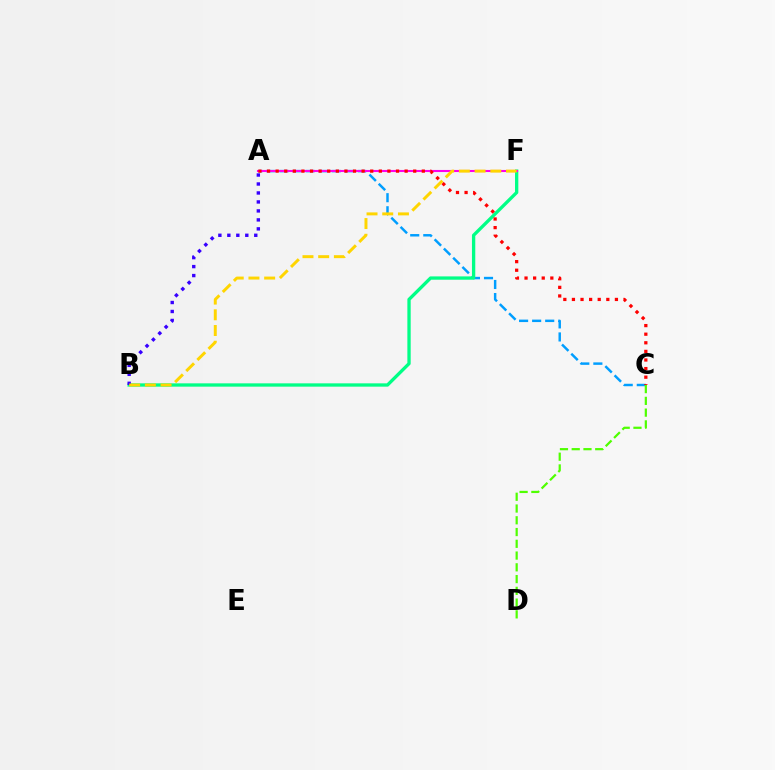{('A', 'C'): [{'color': '#009eff', 'line_style': 'dashed', 'thickness': 1.77}, {'color': '#ff0000', 'line_style': 'dotted', 'thickness': 2.34}], ('B', 'F'): [{'color': '#00ff86', 'line_style': 'solid', 'thickness': 2.39}, {'color': '#ffd500', 'line_style': 'dashed', 'thickness': 2.13}], ('A', 'B'): [{'color': '#3700ff', 'line_style': 'dotted', 'thickness': 2.44}], ('C', 'D'): [{'color': '#4fff00', 'line_style': 'dashed', 'thickness': 1.6}], ('A', 'F'): [{'color': '#ff00ed', 'line_style': 'solid', 'thickness': 1.5}]}